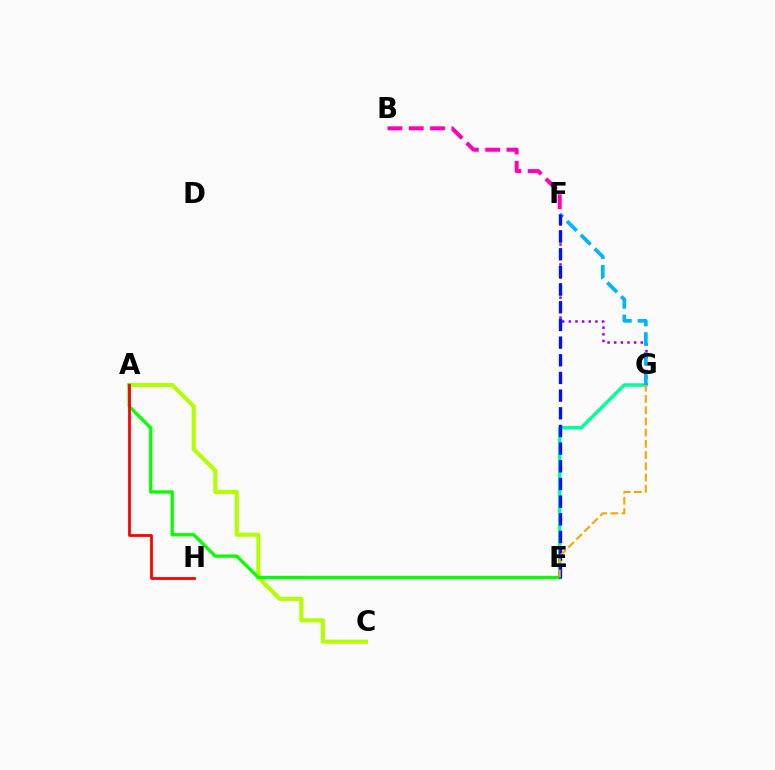{('F', 'G'): [{'color': '#9b00ff', 'line_style': 'dotted', 'thickness': 1.8}, {'color': '#00b5ff', 'line_style': 'dashed', 'thickness': 2.66}], ('E', 'G'): [{'color': '#00ff9d', 'line_style': 'solid', 'thickness': 2.52}, {'color': '#ffa500', 'line_style': 'dashed', 'thickness': 1.52}], ('A', 'C'): [{'color': '#b3ff00', 'line_style': 'solid', 'thickness': 2.93}], ('B', 'F'): [{'color': '#ff00bd', 'line_style': 'dashed', 'thickness': 2.89}], ('A', 'E'): [{'color': '#08ff00', 'line_style': 'solid', 'thickness': 2.37}], ('E', 'F'): [{'color': '#0010ff', 'line_style': 'dashed', 'thickness': 2.4}], ('A', 'H'): [{'color': '#ff0000', 'line_style': 'solid', 'thickness': 2.0}]}